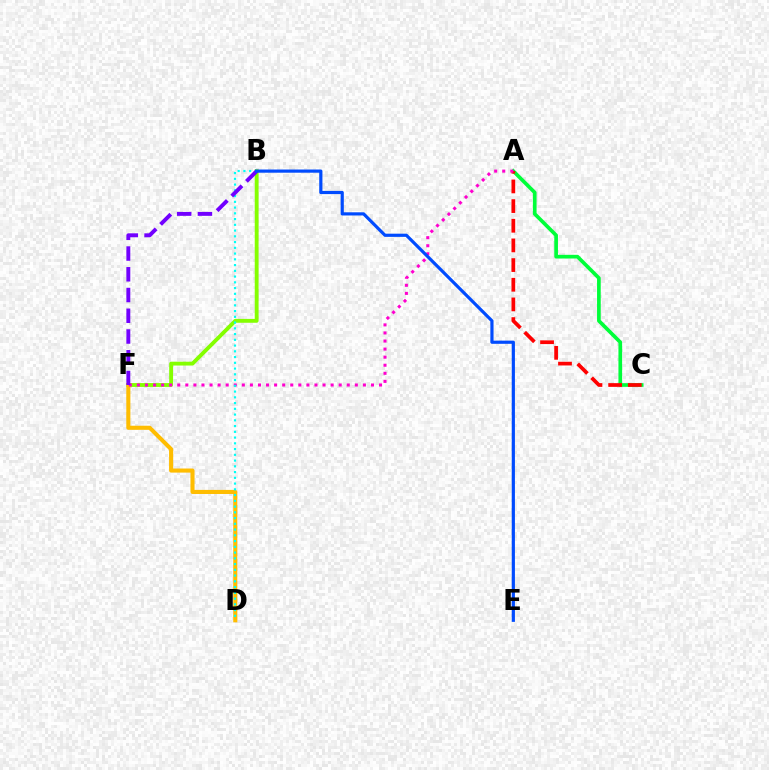{('A', 'C'): [{'color': '#00ff39', 'line_style': 'solid', 'thickness': 2.65}, {'color': '#ff0000', 'line_style': 'dashed', 'thickness': 2.67}], ('B', 'F'): [{'color': '#84ff00', 'line_style': 'solid', 'thickness': 2.78}, {'color': '#7200ff', 'line_style': 'dashed', 'thickness': 2.82}], ('D', 'F'): [{'color': '#ffbd00', 'line_style': 'solid', 'thickness': 2.94}], ('A', 'F'): [{'color': '#ff00cf', 'line_style': 'dotted', 'thickness': 2.19}], ('B', 'D'): [{'color': '#00fff6', 'line_style': 'dotted', 'thickness': 1.56}], ('B', 'E'): [{'color': '#004bff', 'line_style': 'solid', 'thickness': 2.29}]}